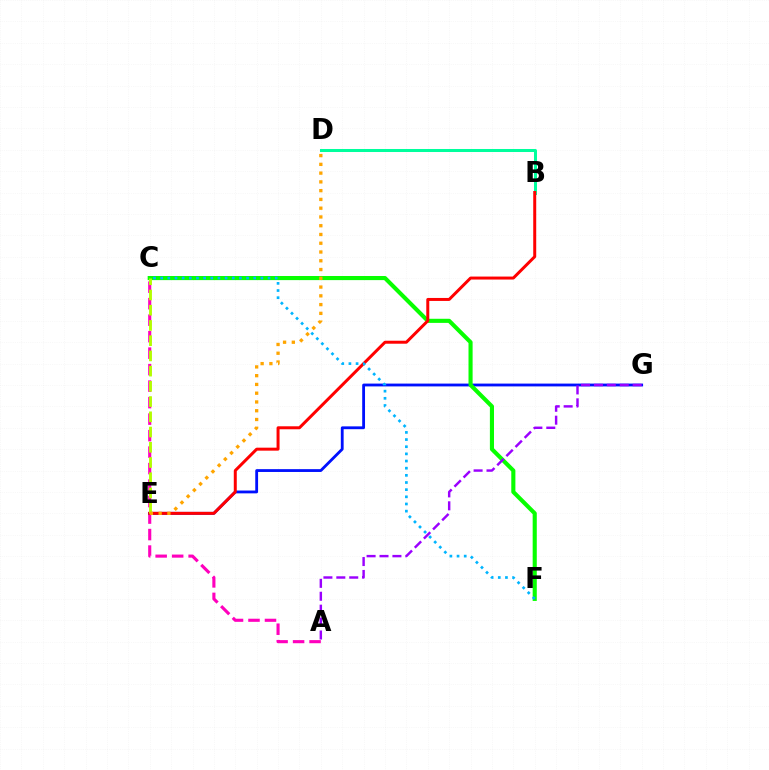{('A', 'C'): [{'color': '#ff00bd', 'line_style': 'dashed', 'thickness': 2.24}], ('E', 'G'): [{'color': '#0010ff', 'line_style': 'solid', 'thickness': 2.03}], ('C', 'F'): [{'color': '#08ff00', 'line_style': 'solid', 'thickness': 2.96}, {'color': '#00b5ff', 'line_style': 'dotted', 'thickness': 1.94}], ('B', 'D'): [{'color': '#00ff9d', 'line_style': 'solid', 'thickness': 2.17}], ('B', 'E'): [{'color': '#ff0000', 'line_style': 'solid', 'thickness': 2.15}], ('C', 'E'): [{'color': '#b3ff00', 'line_style': 'dashed', 'thickness': 2.07}], ('D', 'E'): [{'color': '#ffa500', 'line_style': 'dotted', 'thickness': 2.38}], ('A', 'G'): [{'color': '#9b00ff', 'line_style': 'dashed', 'thickness': 1.75}]}